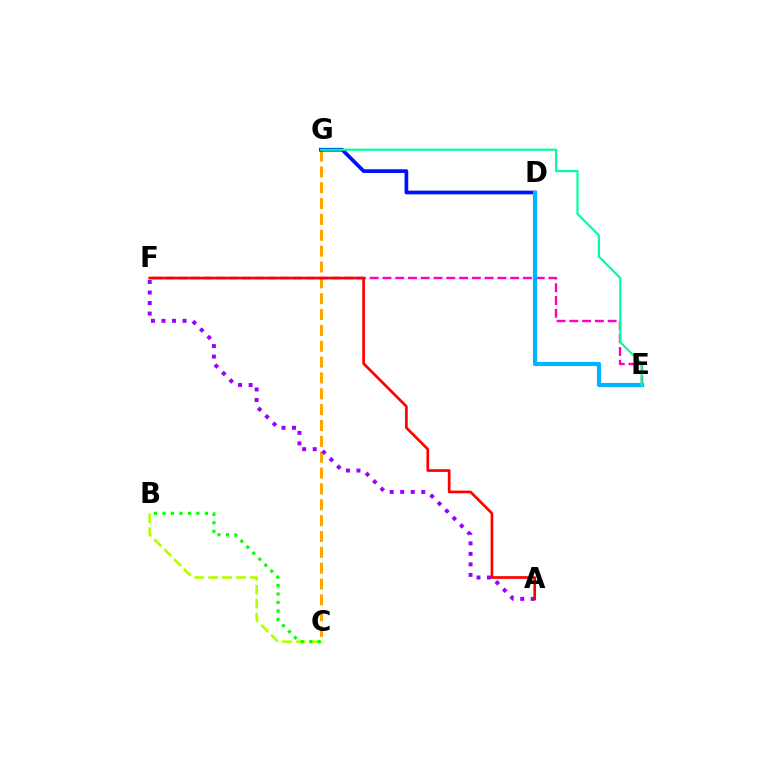{('B', 'C'): [{'color': '#b3ff00', 'line_style': 'dashed', 'thickness': 1.89}, {'color': '#08ff00', 'line_style': 'dotted', 'thickness': 2.3}], ('C', 'G'): [{'color': '#ffa500', 'line_style': 'dashed', 'thickness': 2.15}], ('D', 'G'): [{'color': '#0010ff', 'line_style': 'solid', 'thickness': 2.67}], ('A', 'F'): [{'color': '#9b00ff', 'line_style': 'dotted', 'thickness': 2.86}, {'color': '#ff0000', 'line_style': 'solid', 'thickness': 1.93}], ('E', 'F'): [{'color': '#ff00bd', 'line_style': 'dashed', 'thickness': 1.73}], ('D', 'E'): [{'color': '#00b5ff', 'line_style': 'solid', 'thickness': 3.0}], ('E', 'G'): [{'color': '#00ff9d', 'line_style': 'solid', 'thickness': 1.58}]}